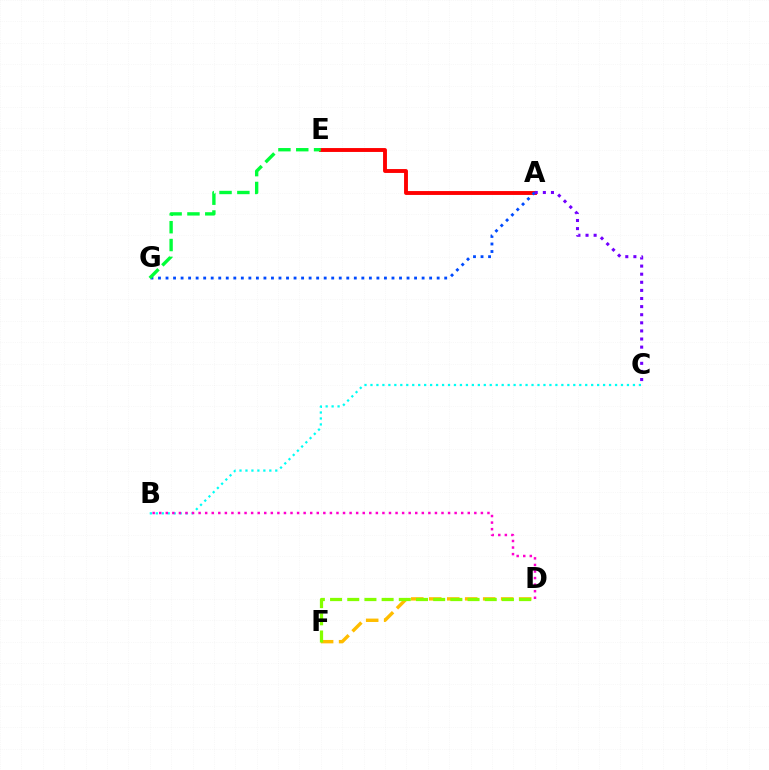{('D', 'F'): [{'color': '#ffbd00', 'line_style': 'dashed', 'thickness': 2.44}, {'color': '#84ff00', 'line_style': 'dashed', 'thickness': 2.33}], ('B', 'C'): [{'color': '#00fff6', 'line_style': 'dotted', 'thickness': 1.62}], ('A', 'E'): [{'color': '#ff0000', 'line_style': 'solid', 'thickness': 2.8}], ('A', 'G'): [{'color': '#004bff', 'line_style': 'dotted', 'thickness': 2.05}], ('E', 'G'): [{'color': '#00ff39', 'line_style': 'dashed', 'thickness': 2.42}], ('A', 'C'): [{'color': '#7200ff', 'line_style': 'dotted', 'thickness': 2.2}], ('B', 'D'): [{'color': '#ff00cf', 'line_style': 'dotted', 'thickness': 1.78}]}